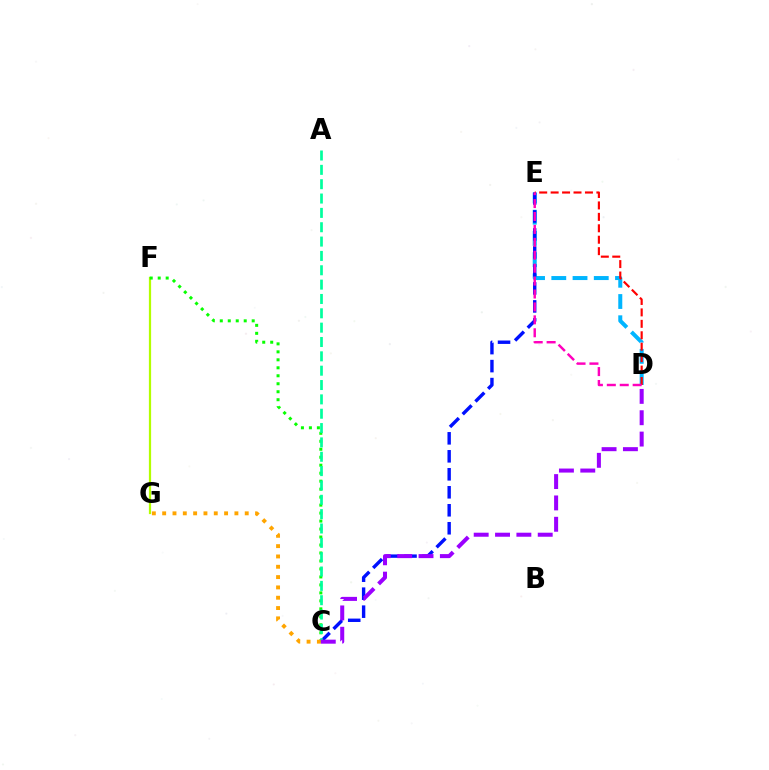{('D', 'E'): [{'color': '#00b5ff', 'line_style': 'dashed', 'thickness': 2.88}, {'color': '#ff0000', 'line_style': 'dashed', 'thickness': 1.55}, {'color': '#ff00bd', 'line_style': 'dashed', 'thickness': 1.76}], ('F', 'G'): [{'color': '#b3ff00', 'line_style': 'solid', 'thickness': 1.61}], ('C', 'F'): [{'color': '#08ff00', 'line_style': 'dotted', 'thickness': 2.17}], ('C', 'E'): [{'color': '#0010ff', 'line_style': 'dashed', 'thickness': 2.44}], ('A', 'C'): [{'color': '#00ff9d', 'line_style': 'dashed', 'thickness': 1.95}], ('C', 'G'): [{'color': '#ffa500', 'line_style': 'dotted', 'thickness': 2.8}], ('C', 'D'): [{'color': '#9b00ff', 'line_style': 'dashed', 'thickness': 2.9}]}